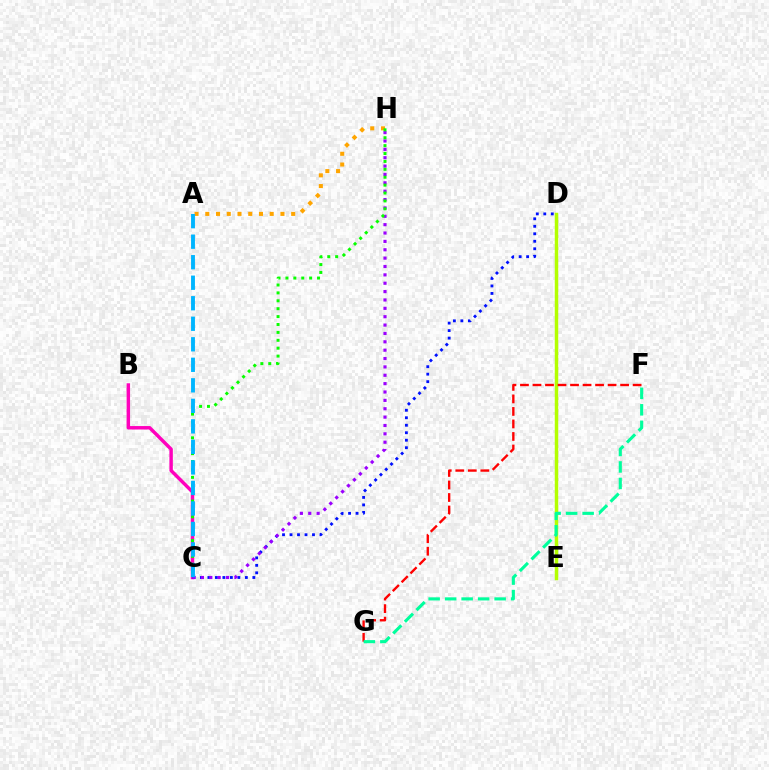{('B', 'C'): [{'color': '#ff00bd', 'line_style': 'solid', 'thickness': 2.48}], ('C', 'D'): [{'color': '#0010ff', 'line_style': 'dotted', 'thickness': 2.04}], ('D', 'E'): [{'color': '#b3ff00', 'line_style': 'solid', 'thickness': 2.5}], ('F', 'G'): [{'color': '#ff0000', 'line_style': 'dashed', 'thickness': 1.7}, {'color': '#00ff9d', 'line_style': 'dashed', 'thickness': 2.24}], ('C', 'H'): [{'color': '#9b00ff', 'line_style': 'dotted', 'thickness': 2.27}, {'color': '#08ff00', 'line_style': 'dotted', 'thickness': 2.15}], ('A', 'H'): [{'color': '#ffa500', 'line_style': 'dotted', 'thickness': 2.92}], ('A', 'C'): [{'color': '#00b5ff', 'line_style': 'dashed', 'thickness': 2.79}]}